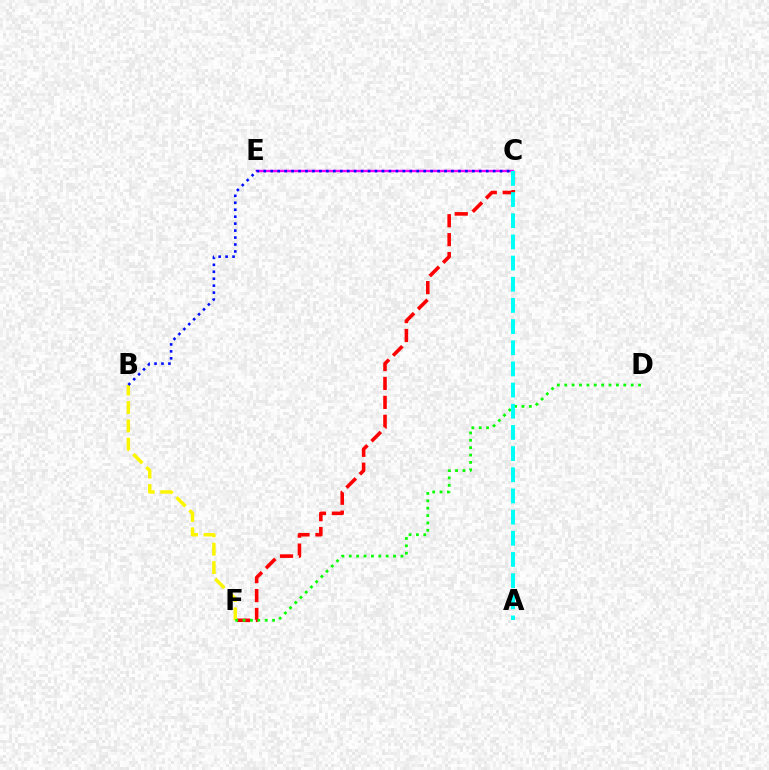{('C', 'E'): [{'color': '#ee00ff', 'line_style': 'solid', 'thickness': 1.73}], ('C', 'F'): [{'color': '#ff0000', 'line_style': 'dashed', 'thickness': 2.57}], ('B', 'F'): [{'color': '#fcf500', 'line_style': 'dashed', 'thickness': 2.5}], ('D', 'F'): [{'color': '#08ff00', 'line_style': 'dotted', 'thickness': 2.0}], ('A', 'C'): [{'color': '#00fff6', 'line_style': 'dashed', 'thickness': 2.88}], ('B', 'C'): [{'color': '#0010ff', 'line_style': 'dotted', 'thickness': 1.89}]}